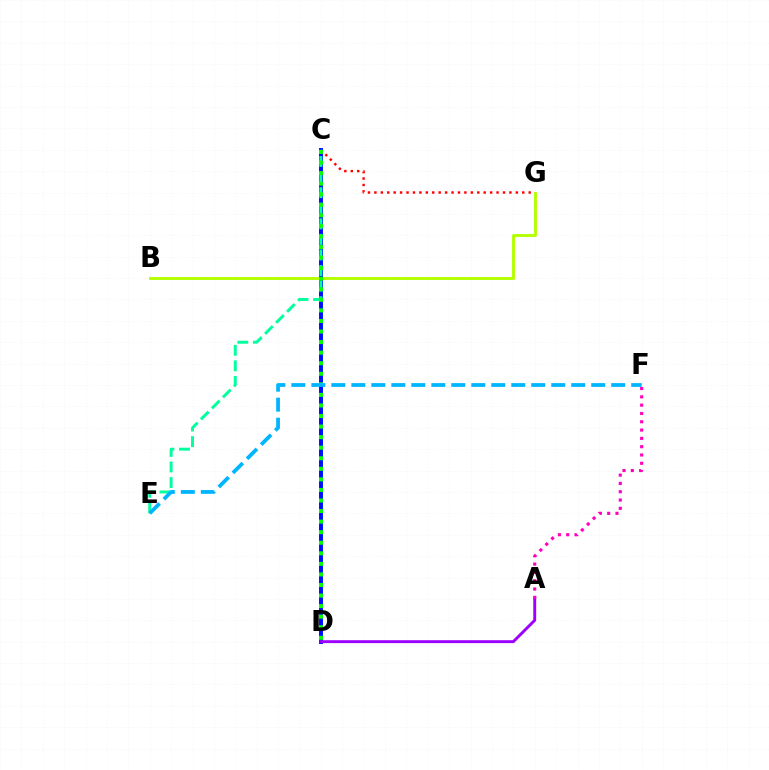{('C', 'D'): [{'color': '#ffa500', 'line_style': 'solid', 'thickness': 1.59}, {'color': '#0010ff', 'line_style': 'solid', 'thickness': 2.85}, {'color': '#08ff00', 'line_style': 'dotted', 'thickness': 2.87}], ('C', 'G'): [{'color': '#ff0000', 'line_style': 'dotted', 'thickness': 1.75}], ('B', 'G'): [{'color': '#b3ff00', 'line_style': 'solid', 'thickness': 2.08}], ('A', 'D'): [{'color': '#9b00ff', 'line_style': 'solid', 'thickness': 2.1}], ('A', 'F'): [{'color': '#ff00bd', 'line_style': 'dotted', 'thickness': 2.26}], ('C', 'E'): [{'color': '#00ff9d', 'line_style': 'dashed', 'thickness': 2.12}], ('E', 'F'): [{'color': '#00b5ff', 'line_style': 'dashed', 'thickness': 2.72}]}